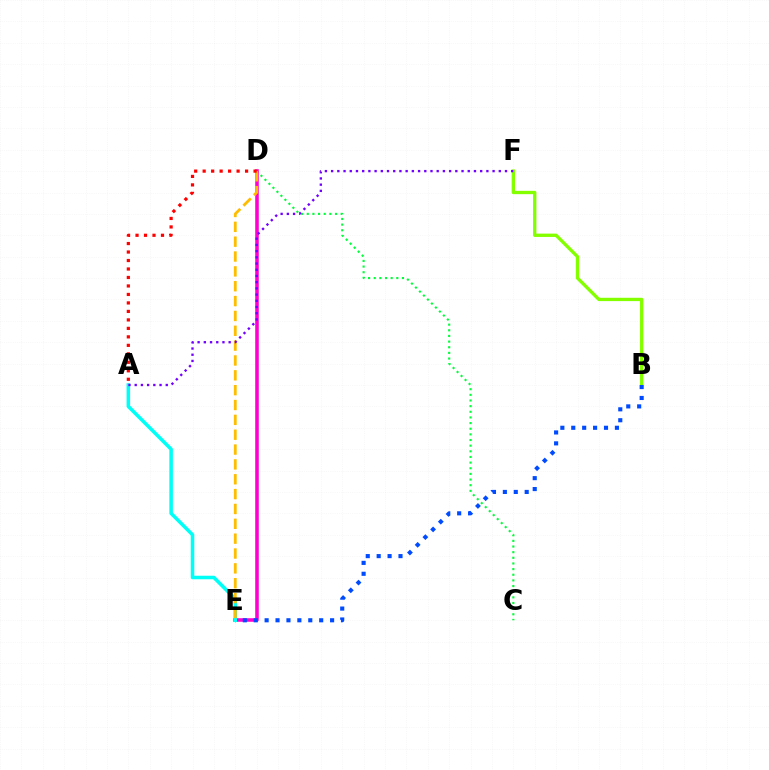{('B', 'F'): [{'color': '#84ff00', 'line_style': 'solid', 'thickness': 2.39}], ('C', 'D'): [{'color': '#00ff39', 'line_style': 'dotted', 'thickness': 1.53}], ('D', 'E'): [{'color': '#ff00cf', 'line_style': 'solid', 'thickness': 2.55}, {'color': '#ffbd00', 'line_style': 'dashed', 'thickness': 2.02}], ('B', 'E'): [{'color': '#004bff', 'line_style': 'dotted', 'thickness': 2.96}], ('A', 'E'): [{'color': '#00fff6', 'line_style': 'solid', 'thickness': 2.54}], ('A', 'D'): [{'color': '#ff0000', 'line_style': 'dotted', 'thickness': 2.3}], ('A', 'F'): [{'color': '#7200ff', 'line_style': 'dotted', 'thickness': 1.69}]}